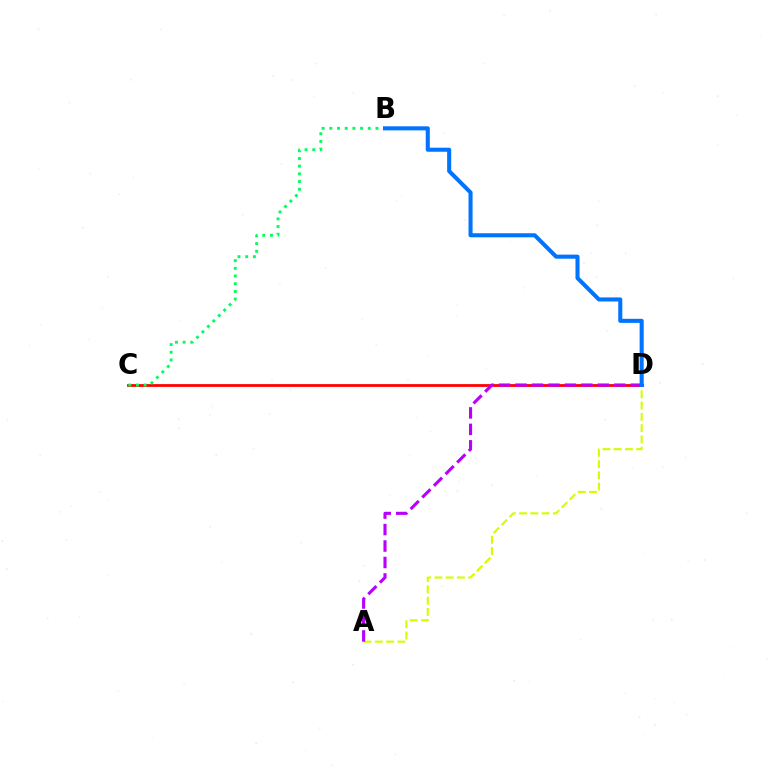{('C', 'D'): [{'color': '#ff0000', 'line_style': 'solid', 'thickness': 2.0}], ('B', 'C'): [{'color': '#00ff5c', 'line_style': 'dotted', 'thickness': 2.09}], ('A', 'D'): [{'color': '#d1ff00', 'line_style': 'dashed', 'thickness': 1.53}, {'color': '#b900ff', 'line_style': 'dashed', 'thickness': 2.24}], ('B', 'D'): [{'color': '#0074ff', 'line_style': 'solid', 'thickness': 2.93}]}